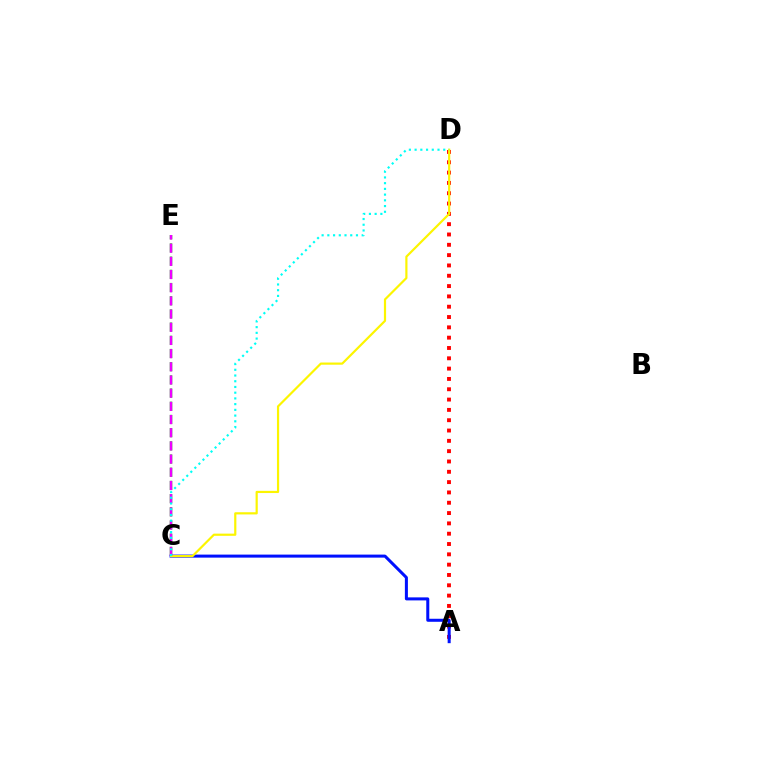{('C', 'E'): [{'color': '#08ff00', 'line_style': 'dashed', 'thickness': 1.79}, {'color': '#ee00ff', 'line_style': 'dashed', 'thickness': 1.79}], ('A', 'D'): [{'color': '#ff0000', 'line_style': 'dotted', 'thickness': 2.8}], ('A', 'C'): [{'color': '#0010ff', 'line_style': 'solid', 'thickness': 2.18}], ('C', 'D'): [{'color': '#fcf500', 'line_style': 'solid', 'thickness': 1.57}, {'color': '#00fff6', 'line_style': 'dotted', 'thickness': 1.56}]}